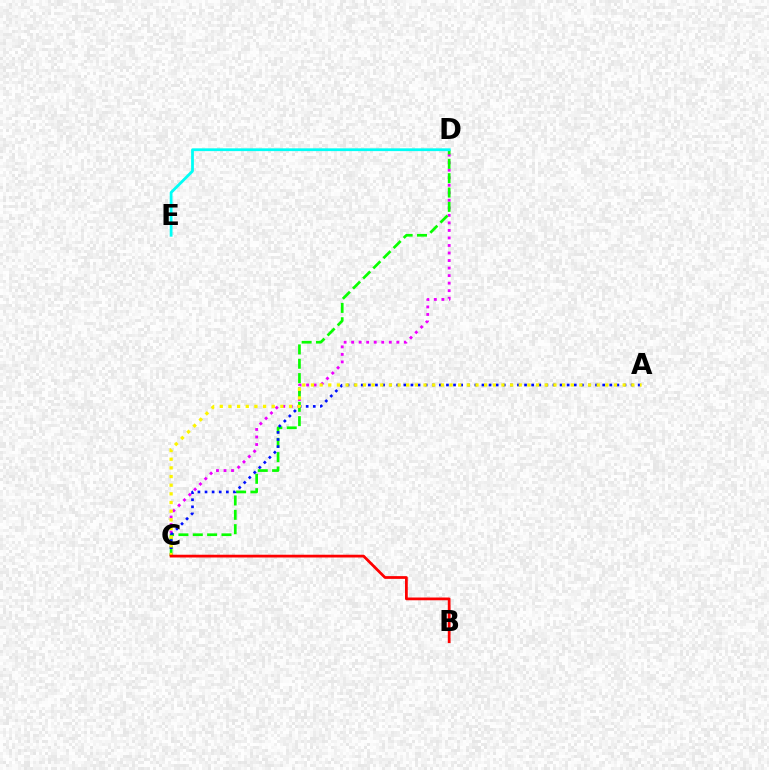{('C', 'D'): [{'color': '#ee00ff', 'line_style': 'dotted', 'thickness': 2.05}, {'color': '#08ff00', 'line_style': 'dashed', 'thickness': 1.95}], ('D', 'E'): [{'color': '#00fff6', 'line_style': 'solid', 'thickness': 2.0}], ('A', 'C'): [{'color': '#0010ff', 'line_style': 'dotted', 'thickness': 1.93}, {'color': '#fcf500', 'line_style': 'dotted', 'thickness': 2.35}], ('B', 'C'): [{'color': '#ff0000', 'line_style': 'solid', 'thickness': 1.98}]}